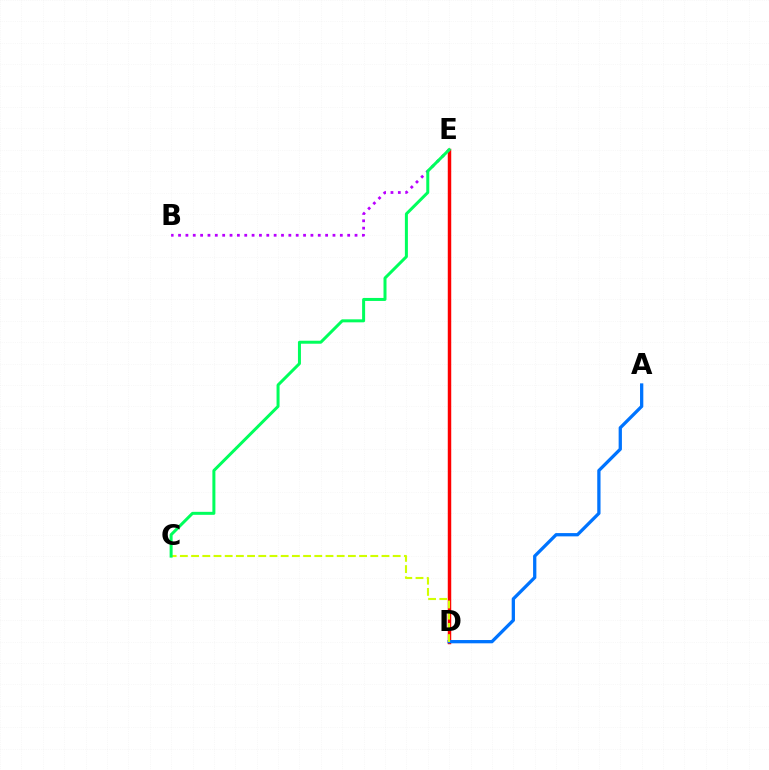{('D', 'E'): [{'color': '#ff0000', 'line_style': 'solid', 'thickness': 2.49}], ('A', 'D'): [{'color': '#0074ff', 'line_style': 'solid', 'thickness': 2.36}], ('C', 'D'): [{'color': '#d1ff00', 'line_style': 'dashed', 'thickness': 1.52}], ('B', 'E'): [{'color': '#b900ff', 'line_style': 'dotted', 'thickness': 2.0}], ('C', 'E'): [{'color': '#00ff5c', 'line_style': 'solid', 'thickness': 2.16}]}